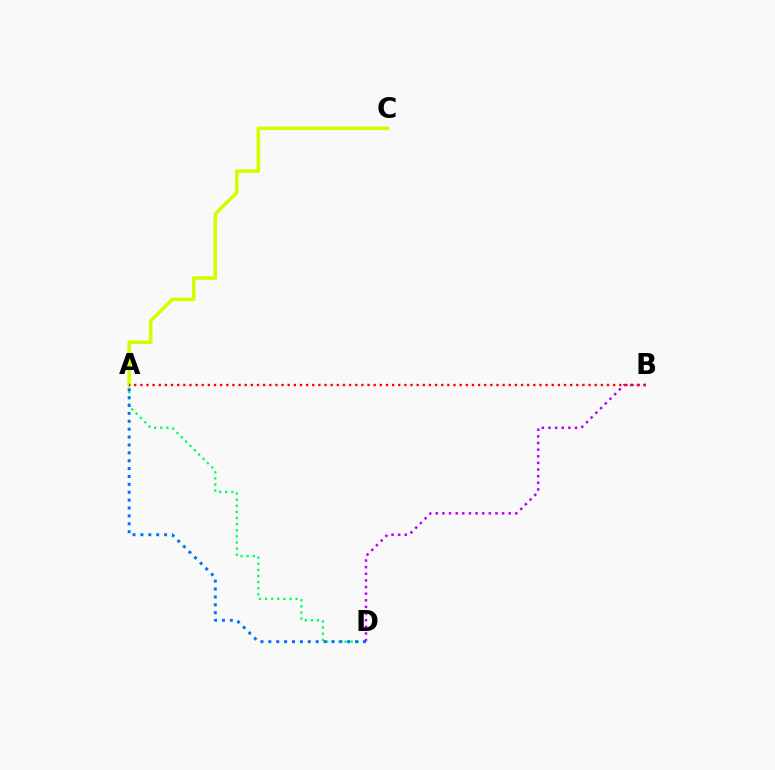{('A', 'D'): [{'color': '#00ff5c', 'line_style': 'dotted', 'thickness': 1.66}, {'color': '#0074ff', 'line_style': 'dotted', 'thickness': 2.14}], ('A', 'C'): [{'color': '#d1ff00', 'line_style': 'solid', 'thickness': 2.58}], ('B', 'D'): [{'color': '#b900ff', 'line_style': 'dotted', 'thickness': 1.8}], ('A', 'B'): [{'color': '#ff0000', 'line_style': 'dotted', 'thickness': 1.67}]}